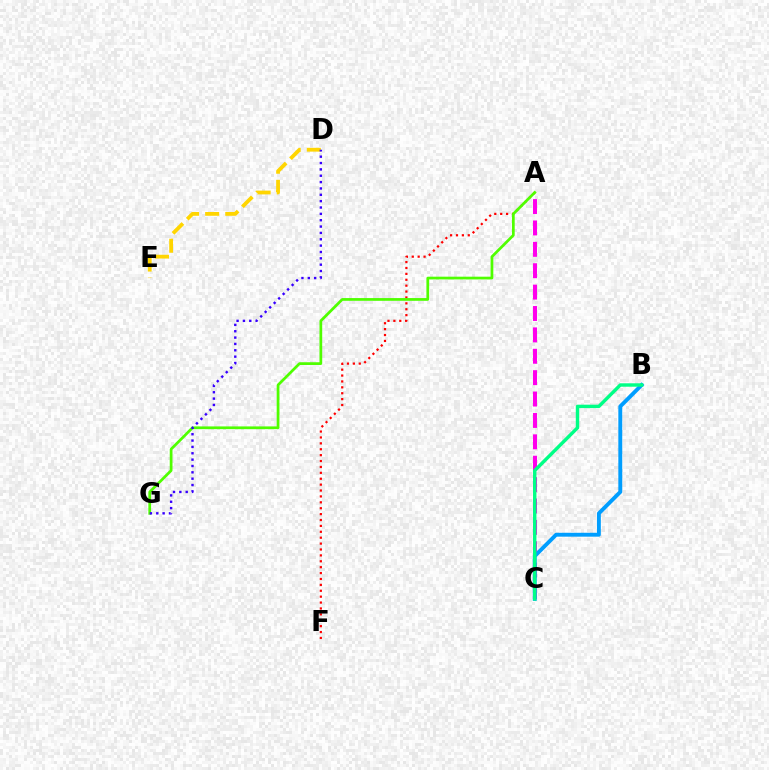{('A', 'F'): [{'color': '#ff0000', 'line_style': 'dotted', 'thickness': 1.6}], ('D', 'E'): [{'color': '#ffd500', 'line_style': 'dashed', 'thickness': 2.73}], ('A', 'C'): [{'color': '#ff00ed', 'line_style': 'dashed', 'thickness': 2.91}], ('B', 'C'): [{'color': '#009eff', 'line_style': 'solid', 'thickness': 2.8}, {'color': '#00ff86', 'line_style': 'solid', 'thickness': 2.46}], ('A', 'G'): [{'color': '#4fff00', 'line_style': 'solid', 'thickness': 1.97}], ('D', 'G'): [{'color': '#3700ff', 'line_style': 'dotted', 'thickness': 1.73}]}